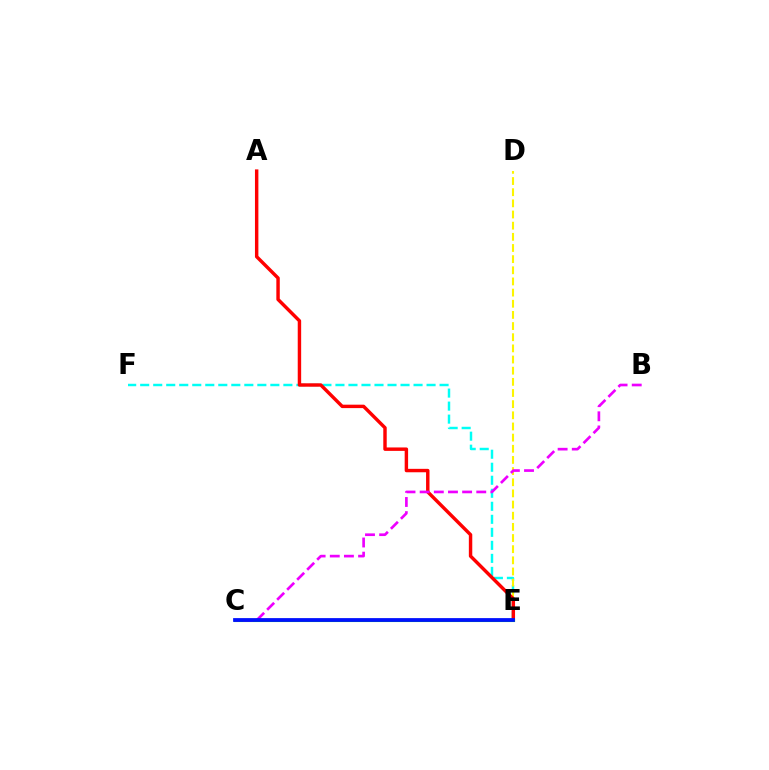{('E', 'F'): [{'color': '#00fff6', 'line_style': 'dashed', 'thickness': 1.77}], ('D', 'E'): [{'color': '#fcf500', 'line_style': 'dashed', 'thickness': 1.52}], ('A', 'E'): [{'color': '#ff0000', 'line_style': 'solid', 'thickness': 2.47}], ('C', 'E'): [{'color': '#08ff00', 'line_style': 'solid', 'thickness': 2.23}, {'color': '#0010ff', 'line_style': 'solid', 'thickness': 2.71}], ('B', 'C'): [{'color': '#ee00ff', 'line_style': 'dashed', 'thickness': 1.92}]}